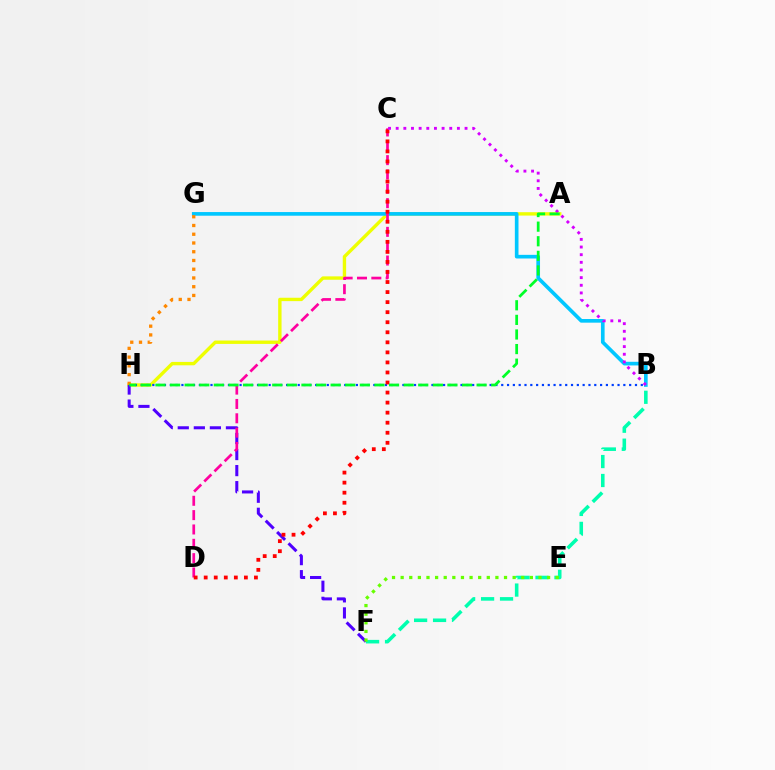{('A', 'H'): [{'color': '#eeff00', 'line_style': 'solid', 'thickness': 2.43}, {'color': '#00ff27', 'line_style': 'dashed', 'thickness': 1.98}], ('F', 'H'): [{'color': '#4f00ff', 'line_style': 'dashed', 'thickness': 2.18}], ('B', 'F'): [{'color': '#00ffaf', 'line_style': 'dashed', 'thickness': 2.57}], ('B', 'G'): [{'color': '#00c7ff', 'line_style': 'solid', 'thickness': 2.63}], ('B', 'H'): [{'color': '#003fff', 'line_style': 'dotted', 'thickness': 1.58}], ('E', 'F'): [{'color': '#66ff00', 'line_style': 'dotted', 'thickness': 2.34}], ('C', 'D'): [{'color': '#ff00a0', 'line_style': 'dashed', 'thickness': 1.95}, {'color': '#ff0000', 'line_style': 'dotted', 'thickness': 2.73}], ('G', 'H'): [{'color': '#ff8800', 'line_style': 'dotted', 'thickness': 2.38}], ('B', 'C'): [{'color': '#d600ff', 'line_style': 'dotted', 'thickness': 2.08}]}